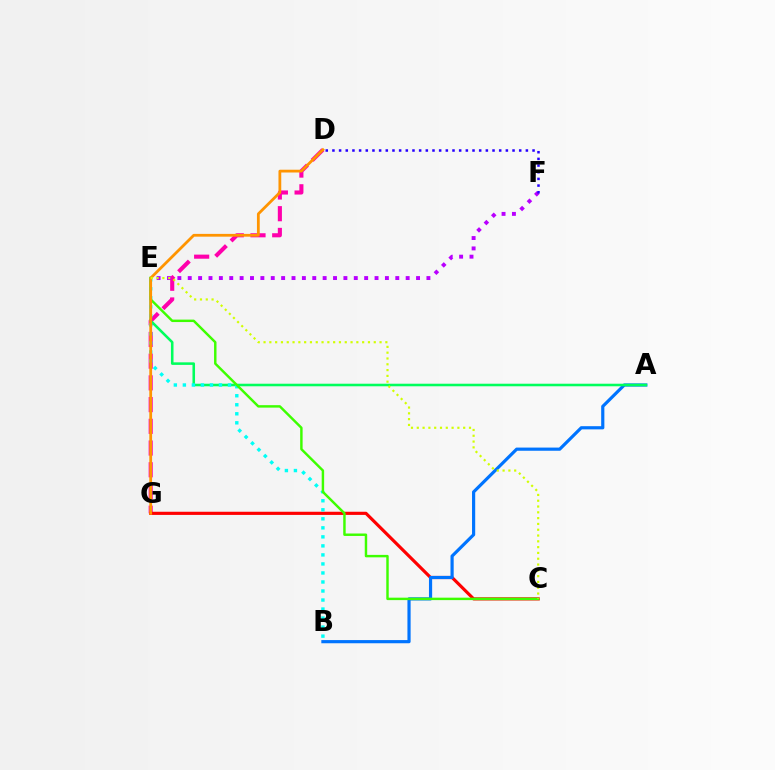{('D', 'G'): [{'color': '#ff00ac', 'line_style': 'dashed', 'thickness': 2.95}, {'color': '#ff9400', 'line_style': 'solid', 'thickness': 2.0}], ('C', 'G'): [{'color': '#ff0000', 'line_style': 'solid', 'thickness': 2.27}], ('A', 'B'): [{'color': '#0074ff', 'line_style': 'solid', 'thickness': 2.29}], ('A', 'E'): [{'color': '#00ff5c', 'line_style': 'solid', 'thickness': 1.84}], ('B', 'E'): [{'color': '#00fff6', 'line_style': 'dotted', 'thickness': 2.45}], ('C', 'E'): [{'color': '#3dff00', 'line_style': 'solid', 'thickness': 1.76}, {'color': '#d1ff00', 'line_style': 'dotted', 'thickness': 1.58}], ('E', 'F'): [{'color': '#b900ff', 'line_style': 'dotted', 'thickness': 2.82}], ('D', 'F'): [{'color': '#2500ff', 'line_style': 'dotted', 'thickness': 1.81}]}